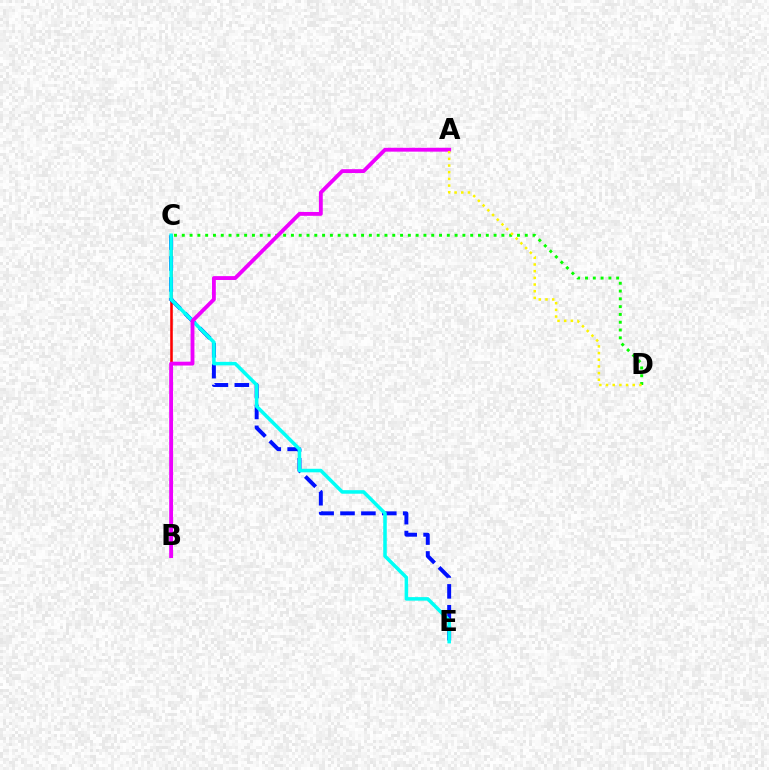{('B', 'C'): [{'color': '#ff0000', 'line_style': 'solid', 'thickness': 1.86}], ('C', 'D'): [{'color': '#08ff00', 'line_style': 'dotted', 'thickness': 2.12}], ('C', 'E'): [{'color': '#0010ff', 'line_style': 'dashed', 'thickness': 2.84}, {'color': '#00fff6', 'line_style': 'solid', 'thickness': 2.55}], ('A', 'B'): [{'color': '#ee00ff', 'line_style': 'solid', 'thickness': 2.77}], ('A', 'D'): [{'color': '#fcf500', 'line_style': 'dotted', 'thickness': 1.81}]}